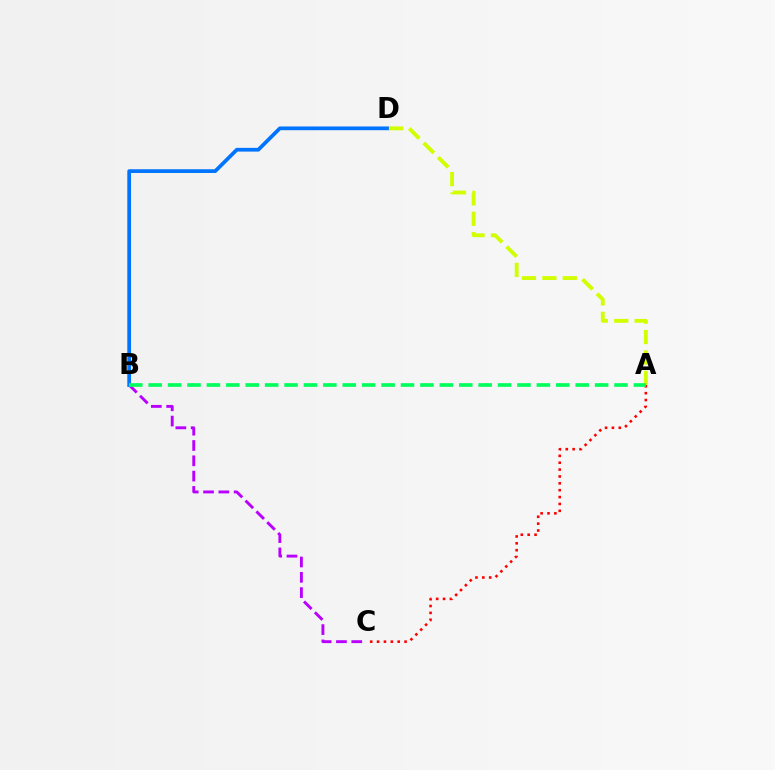{('B', 'C'): [{'color': '#b900ff', 'line_style': 'dashed', 'thickness': 2.08}], ('B', 'D'): [{'color': '#0074ff', 'line_style': 'solid', 'thickness': 2.69}], ('A', 'D'): [{'color': '#d1ff00', 'line_style': 'dashed', 'thickness': 2.77}], ('A', 'C'): [{'color': '#ff0000', 'line_style': 'dotted', 'thickness': 1.87}], ('A', 'B'): [{'color': '#00ff5c', 'line_style': 'dashed', 'thickness': 2.64}]}